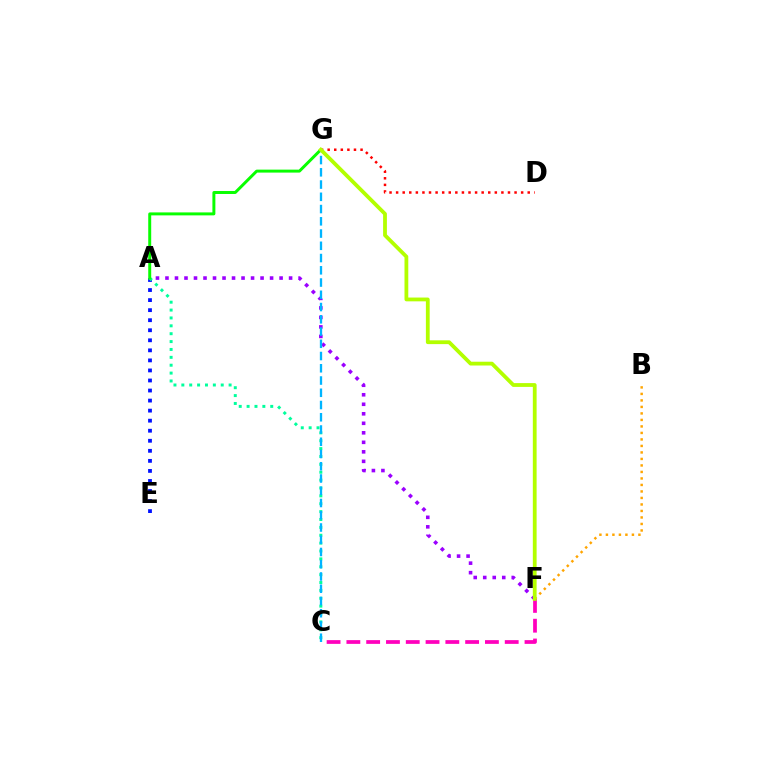{('C', 'F'): [{'color': '#ff00bd', 'line_style': 'dashed', 'thickness': 2.69}], ('A', 'E'): [{'color': '#0010ff', 'line_style': 'dotted', 'thickness': 2.73}], ('A', 'C'): [{'color': '#00ff9d', 'line_style': 'dotted', 'thickness': 2.14}], ('A', 'G'): [{'color': '#08ff00', 'line_style': 'solid', 'thickness': 2.14}], ('B', 'F'): [{'color': '#ffa500', 'line_style': 'dotted', 'thickness': 1.77}], ('D', 'G'): [{'color': '#ff0000', 'line_style': 'dotted', 'thickness': 1.79}], ('A', 'F'): [{'color': '#9b00ff', 'line_style': 'dotted', 'thickness': 2.58}], ('C', 'G'): [{'color': '#00b5ff', 'line_style': 'dashed', 'thickness': 1.66}], ('F', 'G'): [{'color': '#b3ff00', 'line_style': 'solid', 'thickness': 2.73}]}